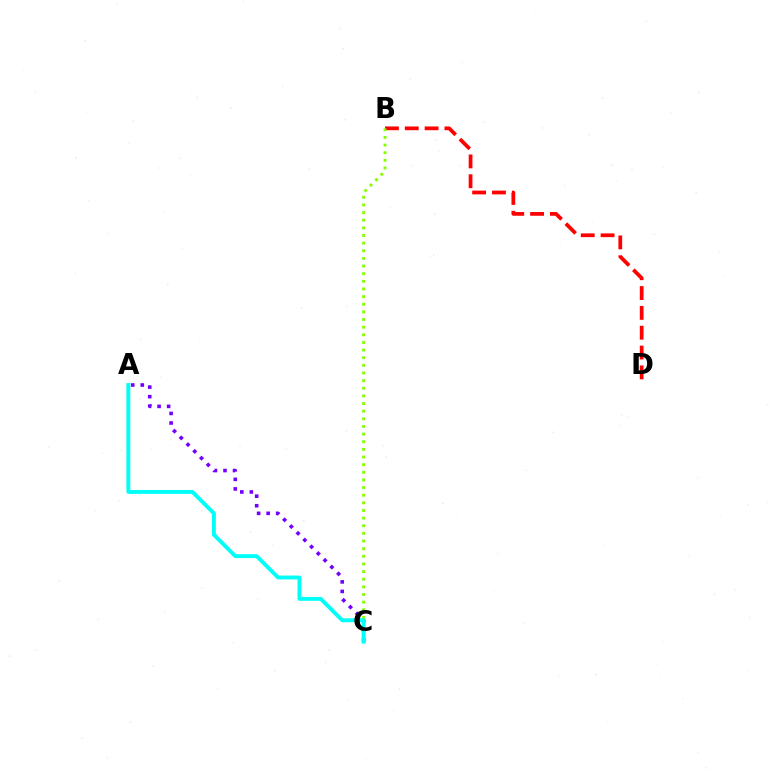{('B', 'D'): [{'color': '#ff0000', 'line_style': 'dashed', 'thickness': 2.69}], ('A', 'C'): [{'color': '#7200ff', 'line_style': 'dotted', 'thickness': 2.59}, {'color': '#00fff6', 'line_style': 'solid', 'thickness': 2.8}], ('B', 'C'): [{'color': '#84ff00', 'line_style': 'dotted', 'thickness': 2.08}]}